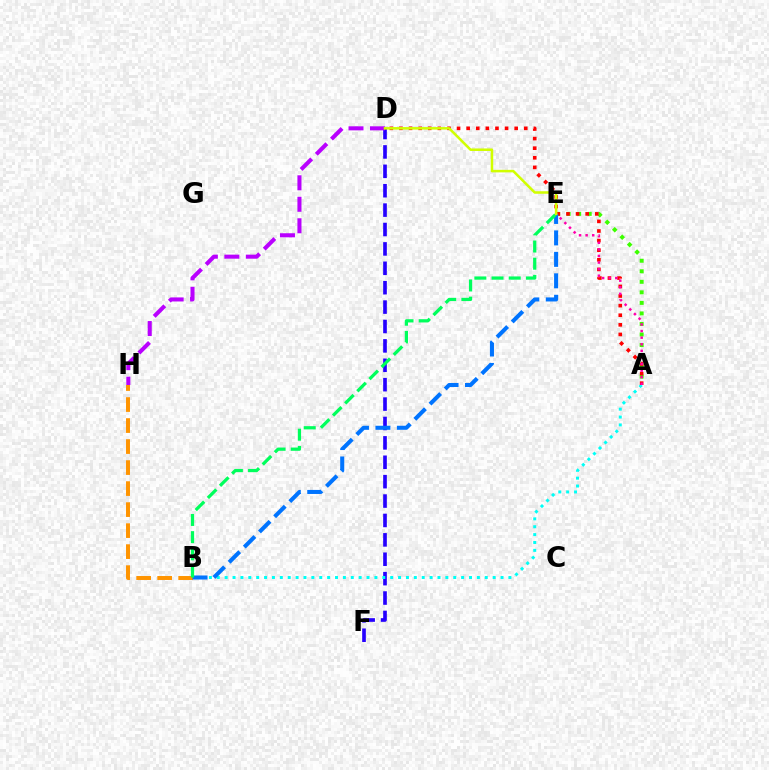{('A', 'E'): [{'color': '#3dff00', 'line_style': 'dotted', 'thickness': 2.86}, {'color': '#ff00ac', 'line_style': 'dotted', 'thickness': 1.79}], ('B', 'H'): [{'color': '#ff9400', 'line_style': 'dashed', 'thickness': 2.85}], ('D', 'F'): [{'color': '#2500ff', 'line_style': 'dashed', 'thickness': 2.63}], ('A', 'B'): [{'color': '#00fff6', 'line_style': 'dotted', 'thickness': 2.14}], ('A', 'D'): [{'color': '#ff0000', 'line_style': 'dotted', 'thickness': 2.61}], ('B', 'E'): [{'color': '#0074ff', 'line_style': 'dashed', 'thickness': 2.91}, {'color': '#00ff5c', 'line_style': 'dashed', 'thickness': 2.33}], ('D', 'H'): [{'color': '#b900ff', 'line_style': 'dashed', 'thickness': 2.92}], ('D', 'E'): [{'color': '#d1ff00', 'line_style': 'solid', 'thickness': 1.82}]}